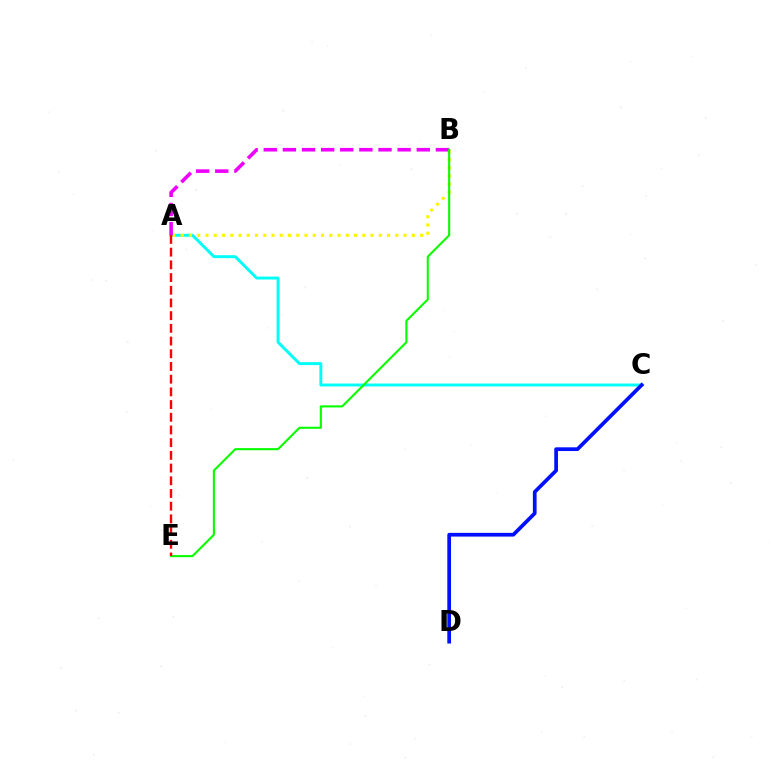{('A', 'C'): [{'color': '#00fff6', 'line_style': 'solid', 'thickness': 2.11}], ('A', 'B'): [{'color': '#fcf500', 'line_style': 'dotted', 'thickness': 2.24}, {'color': '#ee00ff', 'line_style': 'dashed', 'thickness': 2.6}], ('B', 'E'): [{'color': '#08ff00', 'line_style': 'solid', 'thickness': 1.52}], ('A', 'E'): [{'color': '#ff0000', 'line_style': 'dashed', 'thickness': 1.73}], ('C', 'D'): [{'color': '#0010ff', 'line_style': 'solid', 'thickness': 2.67}]}